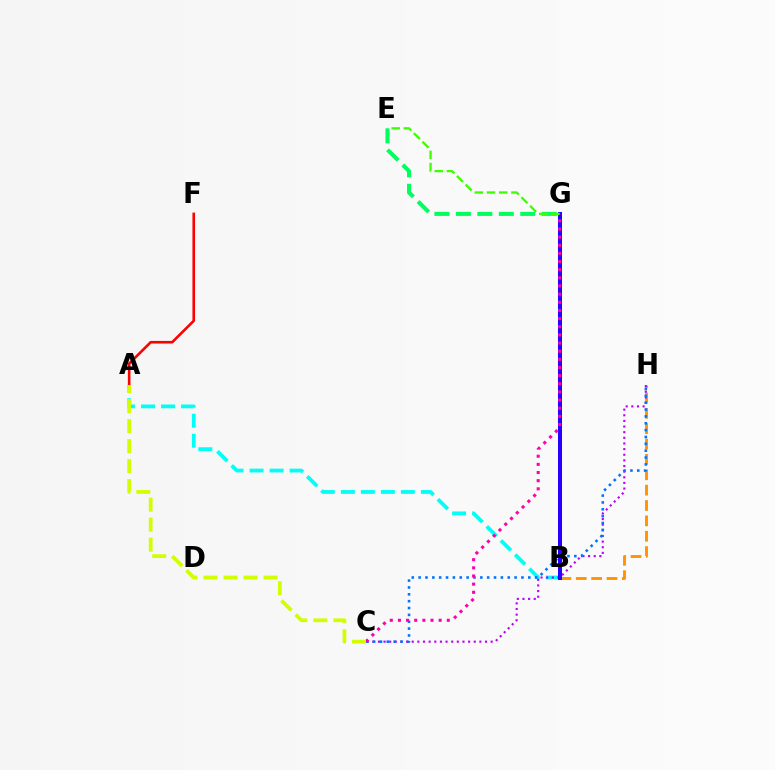{('A', 'B'): [{'color': '#00fff6', 'line_style': 'dashed', 'thickness': 2.72}], ('E', 'G'): [{'color': '#00ff5c', 'line_style': 'dashed', 'thickness': 2.92}, {'color': '#3dff00', 'line_style': 'dashed', 'thickness': 1.66}], ('B', 'H'): [{'color': '#ff9400', 'line_style': 'dashed', 'thickness': 2.09}], ('C', 'H'): [{'color': '#b900ff', 'line_style': 'dotted', 'thickness': 1.53}, {'color': '#0074ff', 'line_style': 'dotted', 'thickness': 1.86}], ('B', 'G'): [{'color': '#2500ff', 'line_style': 'solid', 'thickness': 2.88}], ('A', 'F'): [{'color': '#ff0000', 'line_style': 'solid', 'thickness': 1.88}], ('C', 'G'): [{'color': '#ff00ac', 'line_style': 'dotted', 'thickness': 2.21}], ('A', 'C'): [{'color': '#d1ff00', 'line_style': 'dashed', 'thickness': 2.72}]}